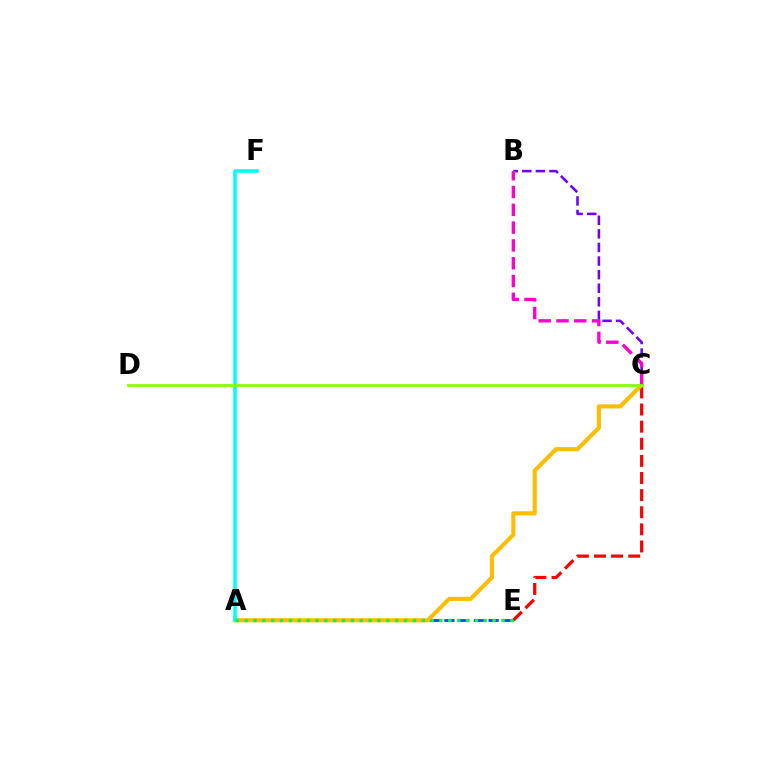{('C', 'E'): [{'color': '#ff0000', 'line_style': 'dashed', 'thickness': 2.32}], ('A', 'E'): [{'color': '#004bff', 'line_style': 'dashed', 'thickness': 2.0}, {'color': '#00ff39', 'line_style': 'dotted', 'thickness': 2.41}], ('B', 'C'): [{'color': '#7200ff', 'line_style': 'dashed', 'thickness': 1.85}, {'color': '#ff00cf', 'line_style': 'dashed', 'thickness': 2.42}], ('A', 'C'): [{'color': '#ffbd00', 'line_style': 'solid', 'thickness': 2.96}], ('A', 'F'): [{'color': '#00fff6', 'line_style': 'solid', 'thickness': 2.56}], ('C', 'D'): [{'color': '#84ff00', 'line_style': 'solid', 'thickness': 1.95}]}